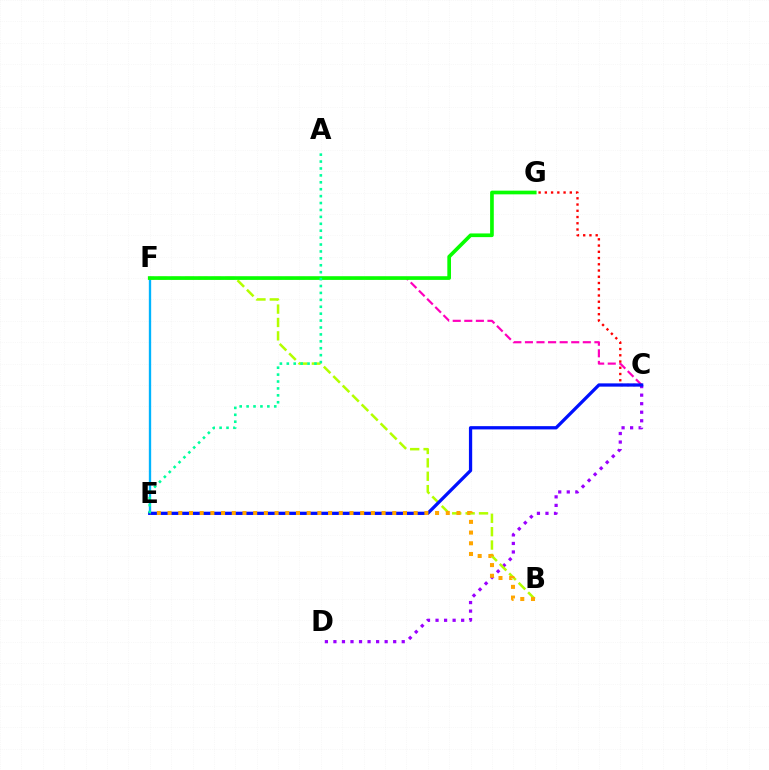{('C', 'D'): [{'color': '#9b00ff', 'line_style': 'dotted', 'thickness': 2.32}], ('C', 'F'): [{'color': '#ff00bd', 'line_style': 'dashed', 'thickness': 1.57}], ('E', 'F'): [{'color': '#00b5ff', 'line_style': 'solid', 'thickness': 1.68}], ('C', 'G'): [{'color': '#ff0000', 'line_style': 'dotted', 'thickness': 1.7}], ('B', 'F'): [{'color': '#b3ff00', 'line_style': 'dashed', 'thickness': 1.82}], ('C', 'E'): [{'color': '#0010ff', 'line_style': 'solid', 'thickness': 2.35}], ('B', 'E'): [{'color': '#ffa500', 'line_style': 'dotted', 'thickness': 2.91}], ('F', 'G'): [{'color': '#08ff00', 'line_style': 'solid', 'thickness': 2.65}], ('A', 'E'): [{'color': '#00ff9d', 'line_style': 'dotted', 'thickness': 1.88}]}